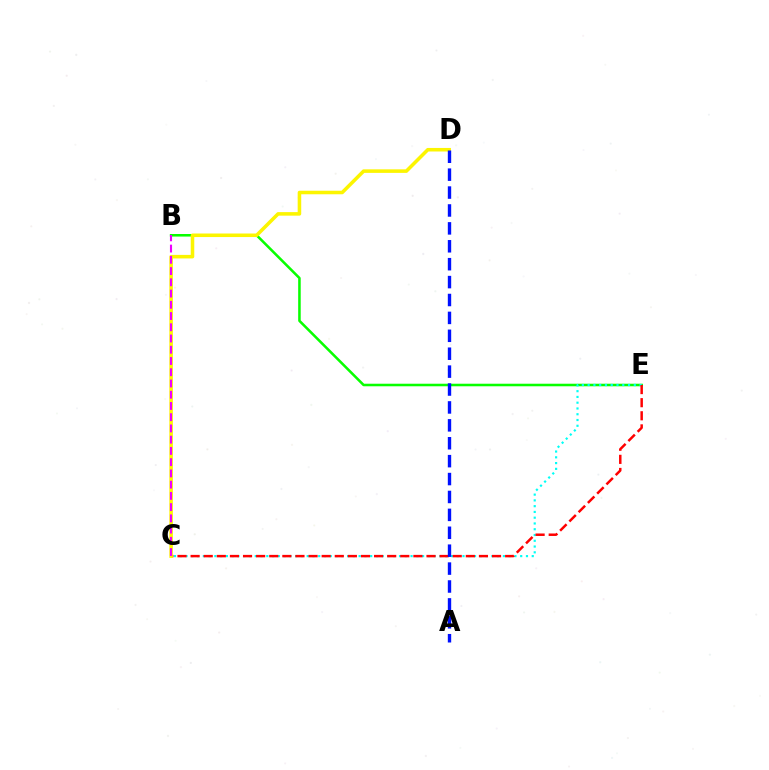{('B', 'E'): [{'color': '#08ff00', 'line_style': 'solid', 'thickness': 1.84}], ('C', 'E'): [{'color': '#00fff6', 'line_style': 'dotted', 'thickness': 1.57}, {'color': '#ff0000', 'line_style': 'dashed', 'thickness': 1.78}], ('C', 'D'): [{'color': '#fcf500', 'line_style': 'solid', 'thickness': 2.55}], ('B', 'C'): [{'color': '#ee00ff', 'line_style': 'dashed', 'thickness': 1.53}], ('A', 'D'): [{'color': '#0010ff', 'line_style': 'dashed', 'thickness': 2.43}]}